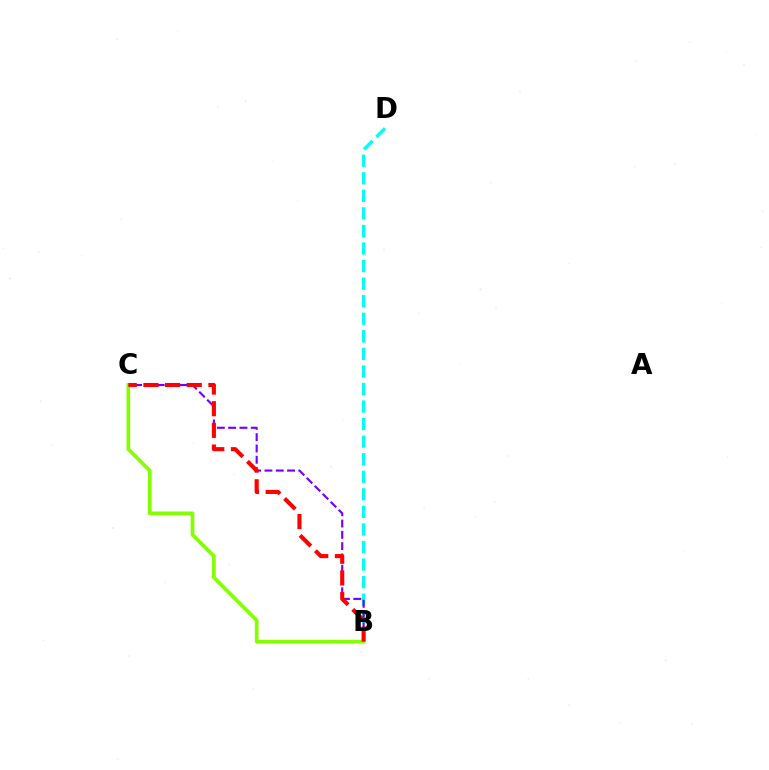{('B', 'D'): [{'color': '#00fff6', 'line_style': 'dashed', 'thickness': 2.39}], ('B', 'C'): [{'color': '#7200ff', 'line_style': 'dashed', 'thickness': 1.53}, {'color': '#84ff00', 'line_style': 'solid', 'thickness': 2.66}, {'color': '#ff0000', 'line_style': 'dashed', 'thickness': 2.94}]}